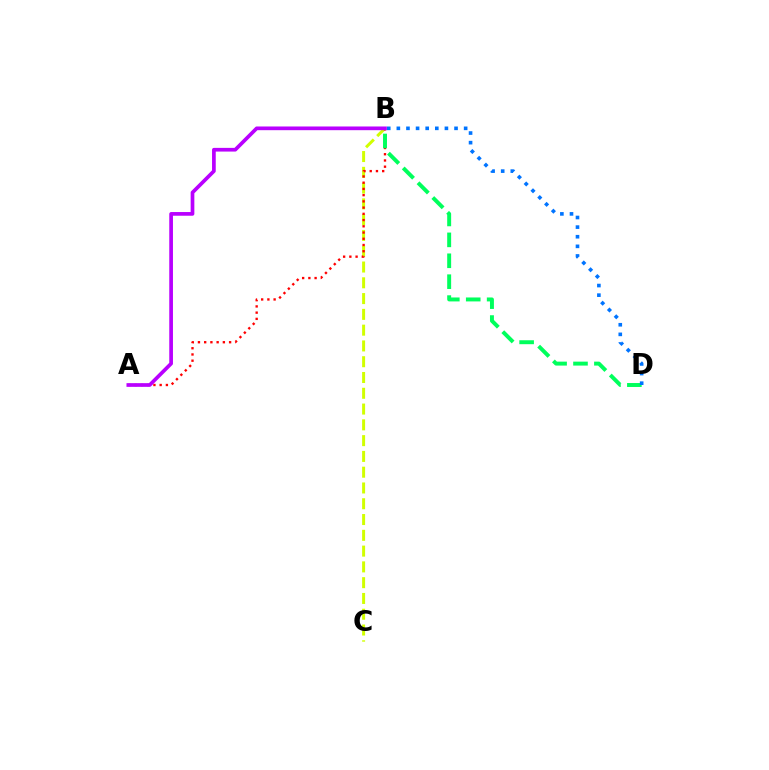{('B', 'C'): [{'color': '#d1ff00', 'line_style': 'dashed', 'thickness': 2.14}], ('A', 'B'): [{'color': '#ff0000', 'line_style': 'dotted', 'thickness': 1.69}, {'color': '#b900ff', 'line_style': 'solid', 'thickness': 2.66}], ('B', 'D'): [{'color': '#00ff5c', 'line_style': 'dashed', 'thickness': 2.84}, {'color': '#0074ff', 'line_style': 'dotted', 'thickness': 2.61}]}